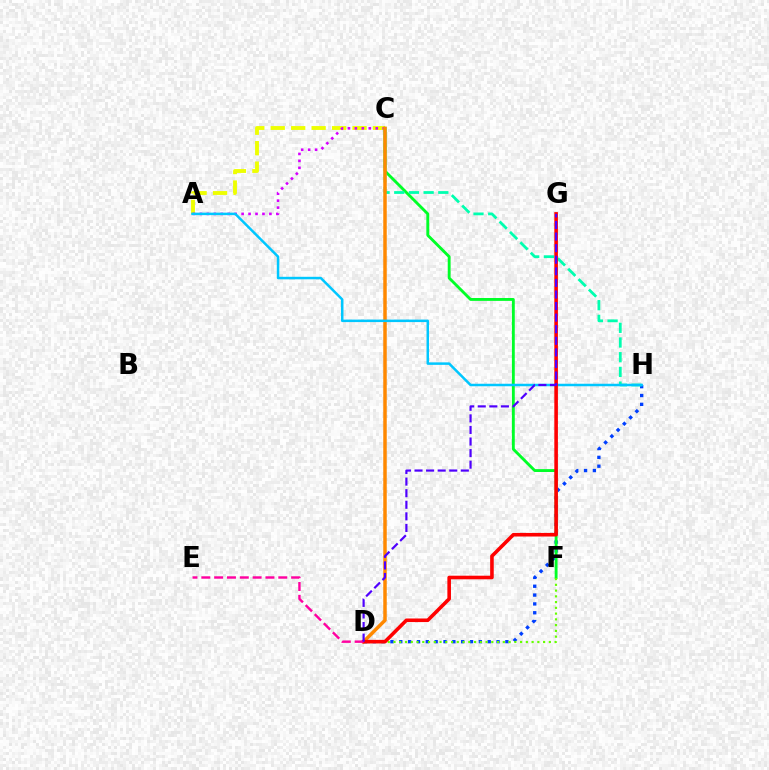{('A', 'C'): [{'color': '#eeff00', 'line_style': 'dashed', 'thickness': 2.78}, {'color': '#d600ff', 'line_style': 'dotted', 'thickness': 1.89}], ('D', 'H'): [{'color': '#003fff', 'line_style': 'dotted', 'thickness': 2.4}], ('C', 'F'): [{'color': '#00ff27', 'line_style': 'solid', 'thickness': 2.06}], ('C', 'H'): [{'color': '#00ffaf', 'line_style': 'dashed', 'thickness': 2.0}], ('D', 'F'): [{'color': '#66ff00', 'line_style': 'dotted', 'thickness': 1.56}], ('C', 'D'): [{'color': '#ff8800', 'line_style': 'solid', 'thickness': 2.51}], ('A', 'H'): [{'color': '#00c7ff', 'line_style': 'solid', 'thickness': 1.8}], ('D', 'G'): [{'color': '#ff0000', 'line_style': 'solid', 'thickness': 2.59}, {'color': '#4f00ff', 'line_style': 'dashed', 'thickness': 1.57}], ('D', 'E'): [{'color': '#ff00a0', 'line_style': 'dashed', 'thickness': 1.74}]}